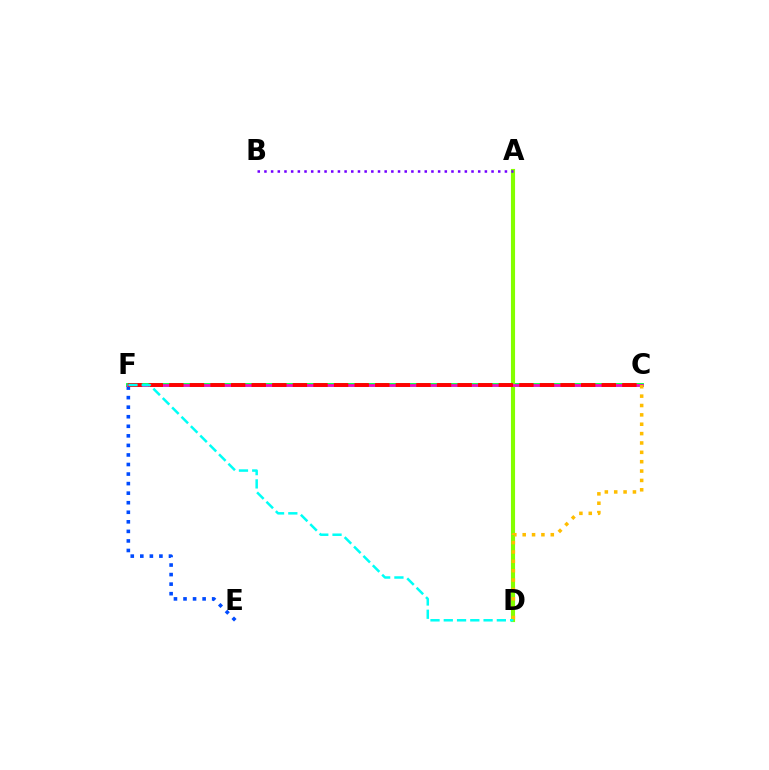{('C', 'F'): [{'color': '#00ff39', 'line_style': 'solid', 'thickness': 2.76}, {'color': '#ff00cf', 'line_style': 'solid', 'thickness': 1.91}, {'color': '#ff0000', 'line_style': 'dashed', 'thickness': 2.8}], ('E', 'F'): [{'color': '#004bff', 'line_style': 'dotted', 'thickness': 2.6}], ('A', 'D'): [{'color': '#84ff00', 'line_style': 'solid', 'thickness': 2.97}], ('A', 'B'): [{'color': '#7200ff', 'line_style': 'dotted', 'thickness': 1.81}], ('C', 'D'): [{'color': '#ffbd00', 'line_style': 'dotted', 'thickness': 2.54}], ('D', 'F'): [{'color': '#00fff6', 'line_style': 'dashed', 'thickness': 1.8}]}